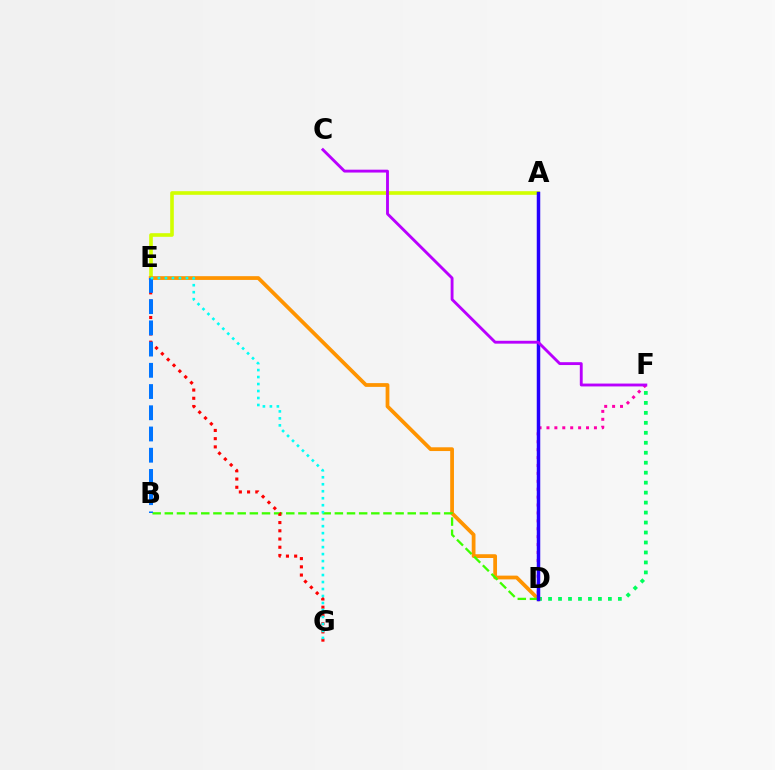{('D', 'F'): [{'color': '#00ff5c', 'line_style': 'dotted', 'thickness': 2.71}, {'color': '#ff00ac', 'line_style': 'dotted', 'thickness': 2.15}], ('A', 'E'): [{'color': '#d1ff00', 'line_style': 'solid', 'thickness': 2.61}], ('D', 'E'): [{'color': '#ff9400', 'line_style': 'solid', 'thickness': 2.71}], ('B', 'D'): [{'color': '#3dff00', 'line_style': 'dashed', 'thickness': 1.65}], ('A', 'D'): [{'color': '#2500ff', 'line_style': 'solid', 'thickness': 2.51}], ('E', 'G'): [{'color': '#ff0000', 'line_style': 'dotted', 'thickness': 2.23}, {'color': '#00fff6', 'line_style': 'dotted', 'thickness': 1.9}], ('C', 'F'): [{'color': '#b900ff', 'line_style': 'solid', 'thickness': 2.06}], ('B', 'E'): [{'color': '#0074ff', 'line_style': 'dashed', 'thickness': 2.88}]}